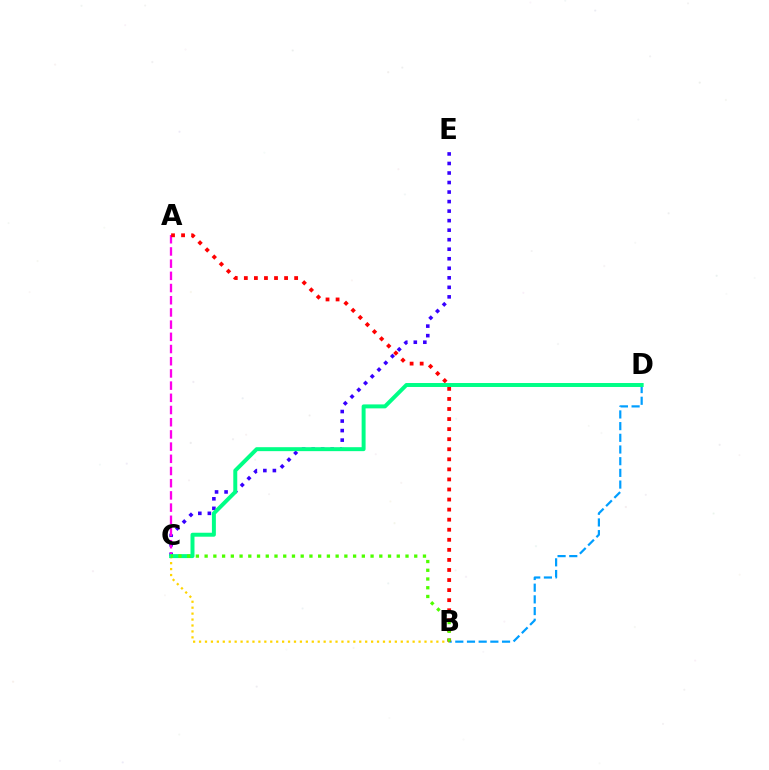{('B', 'D'): [{'color': '#009eff', 'line_style': 'dashed', 'thickness': 1.59}], ('C', 'E'): [{'color': '#3700ff', 'line_style': 'dotted', 'thickness': 2.59}], ('A', 'C'): [{'color': '#ff00ed', 'line_style': 'dashed', 'thickness': 1.66}], ('B', 'C'): [{'color': '#ffd500', 'line_style': 'dotted', 'thickness': 1.61}, {'color': '#4fff00', 'line_style': 'dotted', 'thickness': 2.37}], ('A', 'B'): [{'color': '#ff0000', 'line_style': 'dotted', 'thickness': 2.73}], ('C', 'D'): [{'color': '#00ff86', 'line_style': 'solid', 'thickness': 2.85}]}